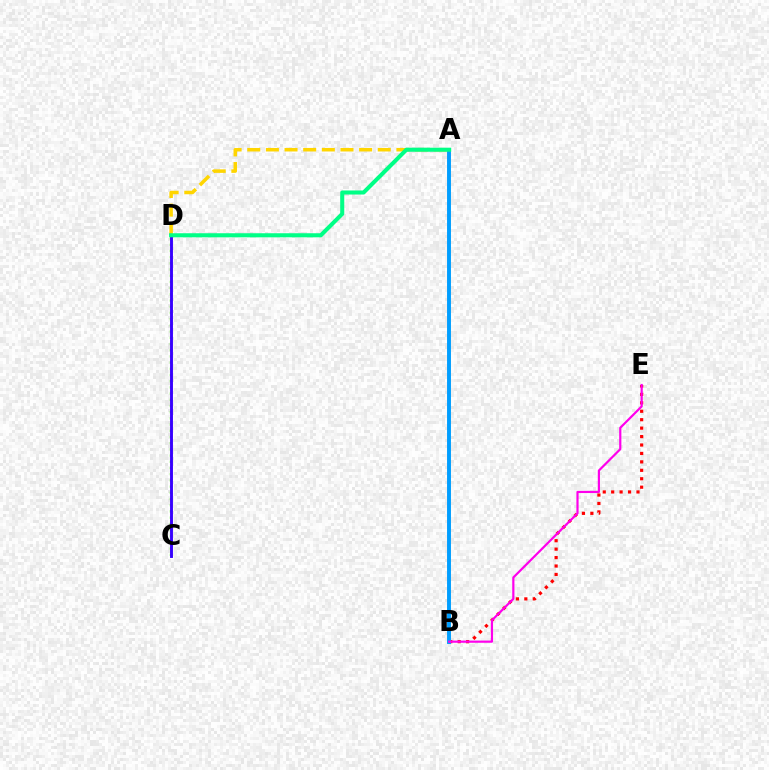{('C', 'D'): [{'color': '#4fff00', 'line_style': 'dotted', 'thickness': 1.69}, {'color': '#3700ff', 'line_style': 'solid', 'thickness': 2.09}], ('B', 'E'): [{'color': '#ff0000', 'line_style': 'dotted', 'thickness': 2.29}, {'color': '#ff00ed', 'line_style': 'solid', 'thickness': 1.58}], ('A', 'D'): [{'color': '#ffd500', 'line_style': 'dashed', 'thickness': 2.53}, {'color': '#00ff86', 'line_style': 'solid', 'thickness': 2.93}], ('A', 'B'): [{'color': '#009eff', 'line_style': 'solid', 'thickness': 2.82}]}